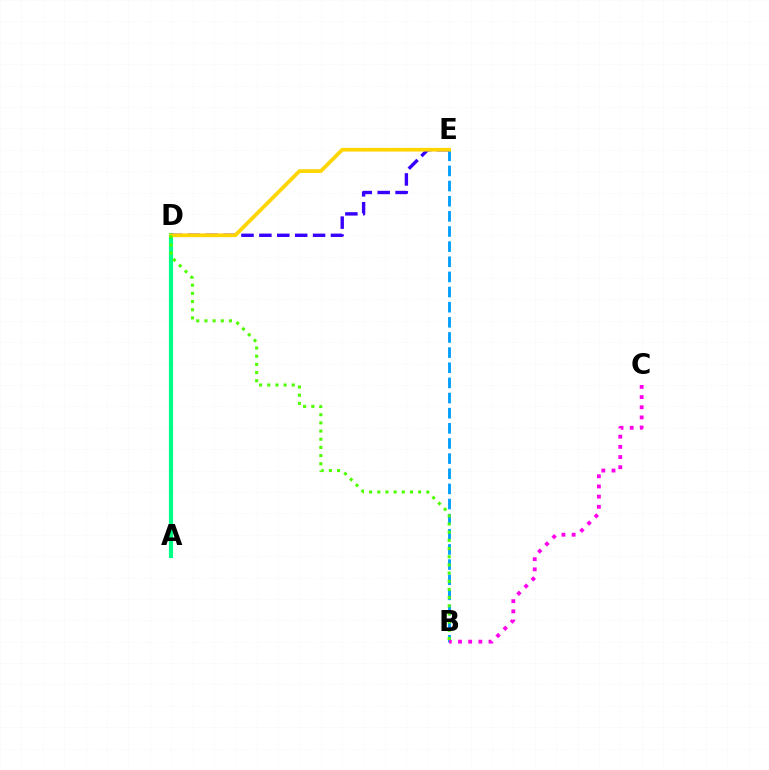{('A', 'D'): [{'color': '#ff0000', 'line_style': 'dotted', 'thickness': 2.87}, {'color': '#00ff86', 'line_style': 'solid', 'thickness': 3.0}], ('B', 'E'): [{'color': '#009eff', 'line_style': 'dashed', 'thickness': 2.06}], ('D', 'E'): [{'color': '#3700ff', 'line_style': 'dashed', 'thickness': 2.43}, {'color': '#ffd500', 'line_style': 'solid', 'thickness': 2.68}], ('B', 'C'): [{'color': '#ff00ed', 'line_style': 'dotted', 'thickness': 2.76}], ('B', 'D'): [{'color': '#4fff00', 'line_style': 'dotted', 'thickness': 2.22}]}